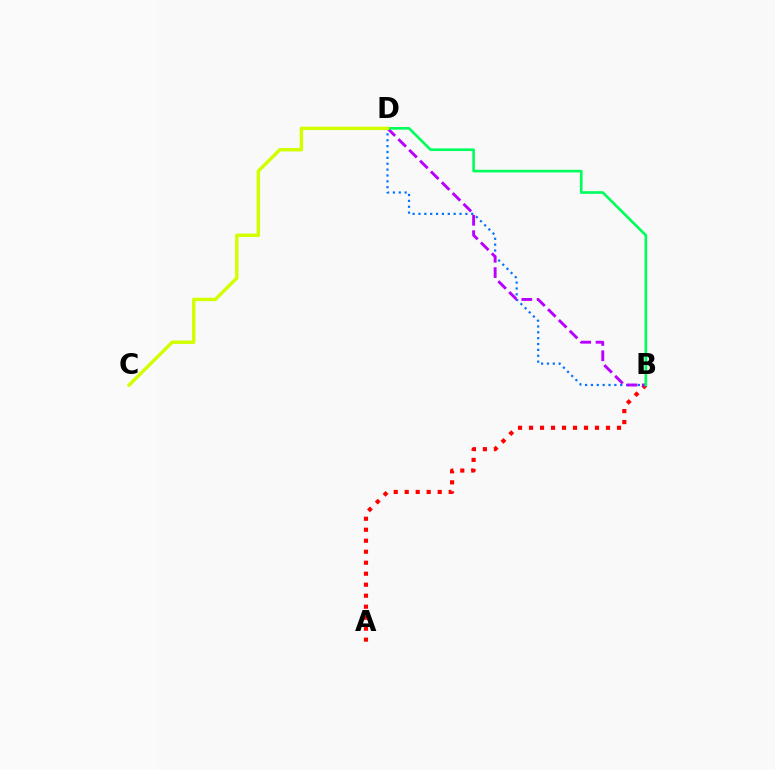{('A', 'B'): [{'color': '#ff0000', 'line_style': 'dotted', 'thickness': 2.99}], ('B', 'D'): [{'color': '#0074ff', 'line_style': 'dotted', 'thickness': 1.59}, {'color': '#b900ff', 'line_style': 'dashed', 'thickness': 2.08}, {'color': '#00ff5c', 'line_style': 'solid', 'thickness': 1.91}], ('C', 'D'): [{'color': '#d1ff00', 'line_style': 'solid', 'thickness': 2.46}]}